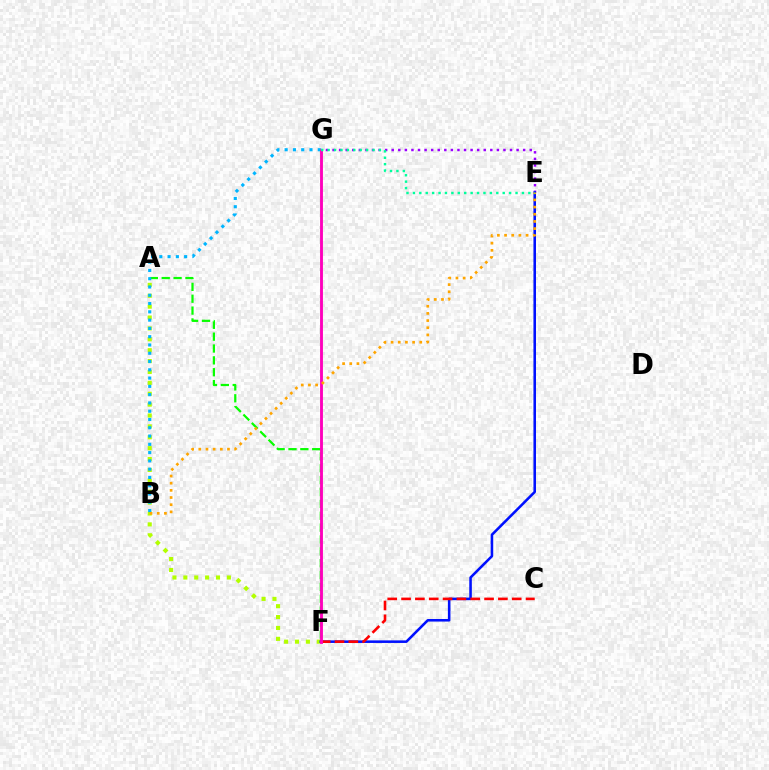{('A', 'F'): [{'color': '#b3ff00', 'line_style': 'dotted', 'thickness': 2.96}, {'color': '#08ff00', 'line_style': 'dashed', 'thickness': 1.61}], ('E', 'G'): [{'color': '#9b00ff', 'line_style': 'dotted', 'thickness': 1.79}, {'color': '#00ff9d', 'line_style': 'dotted', 'thickness': 1.74}], ('E', 'F'): [{'color': '#0010ff', 'line_style': 'solid', 'thickness': 1.84}], ('B', 'G'): [{'color': '#00b5ff', 'line_style': 'dotted', 'thickness': 2.25}], ('C', 'F'): [{'color': '#ff0000', 'line_style': 'dashed', 'thickness': 1.88}], ('F', 'G'): [{'color': '#ff00bd', 'line_style': 'solid', 'thickness': 2.07}], ('B', 'E'): [{'color': '#ffa500', 'line_style': 'dotted', 'thickness': 1.95}]}